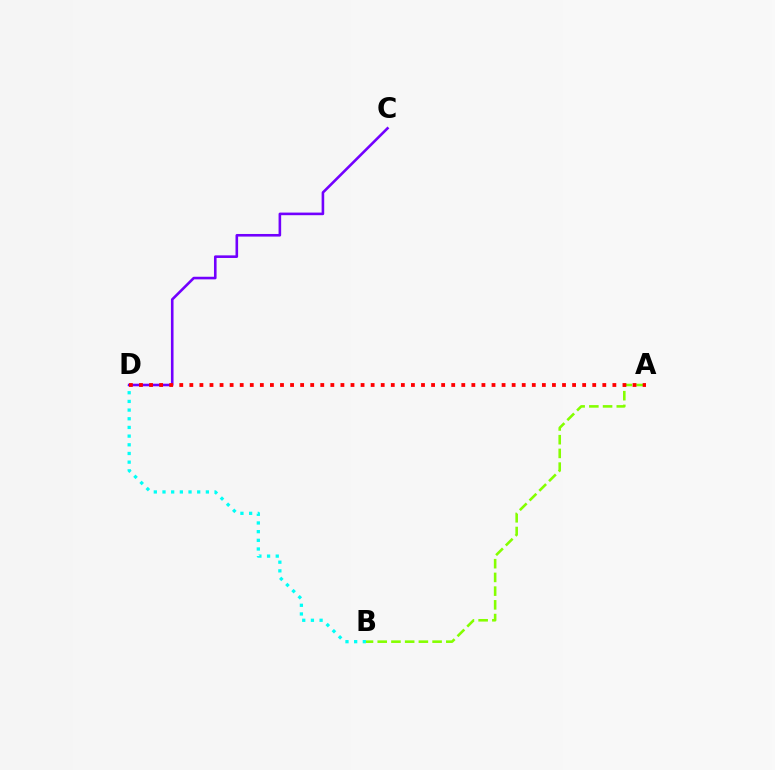{('B', 'D'): [{'color': '#00fff6', 'line_style': 'dotted', 'thickness': 2.36}], ('C', 'D'): [{'color': '#7200ff', 'line_style': 'solid', 'thickness': 1.87}], ('A', 'B'): [{'color': '#84ff00', 'line_style': 'dashed', 'thickness': 1.86}], ('A', 'D'): [{'color': '#ff0000', 'line_style': 'dotted', 'thickness': 2.74}]}